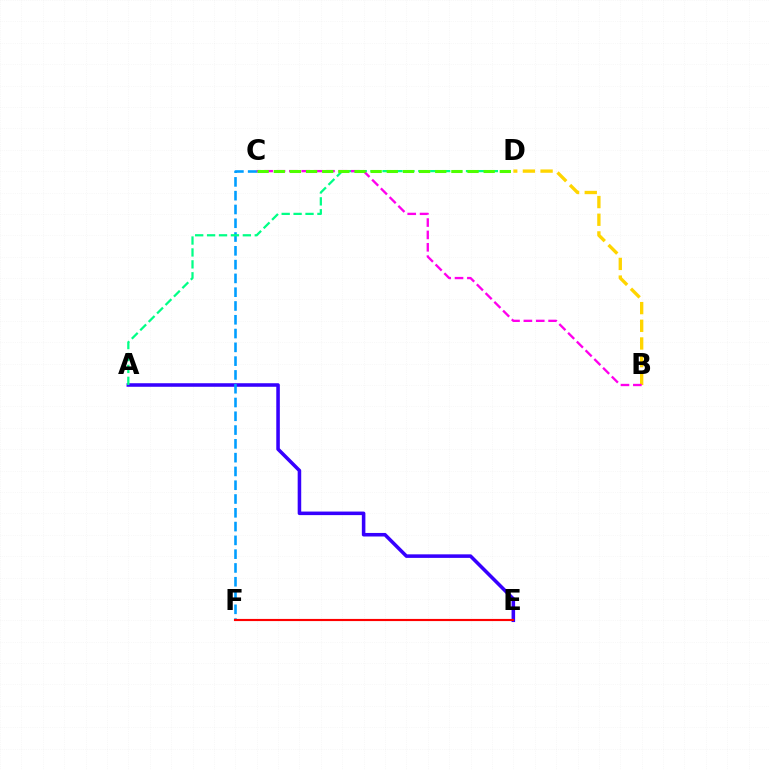{('A', 'E'): [{'color': '#3700ff', 'line_style': 'solid', 'thickness': 2.56}], ('C', 'F'): [{'color': '#009eff', 'line_style': 'dashed', 'thickness': 1.87}], ('B', 'D'): [{'color': '#ffd500', 'line_style': 'dashed', 'thickness': 2.4}], ('A', 'D'): [{'color': '#00ff86', 'line_style': 'dashed', 'thickness': 1.62}], ('E', 'F'): [{'color': '#ff0000', 'line_style': 'solid', 'thickness': 1.55}], ('B', 'C'): [{'color': '#ff00ed', 'line_style': 'dashed', 'thickness': 1.68}], ('C', 'D'): [{'color': '#4fff00', 'line_style': 'dashed', 'thickness': 2.19}]}